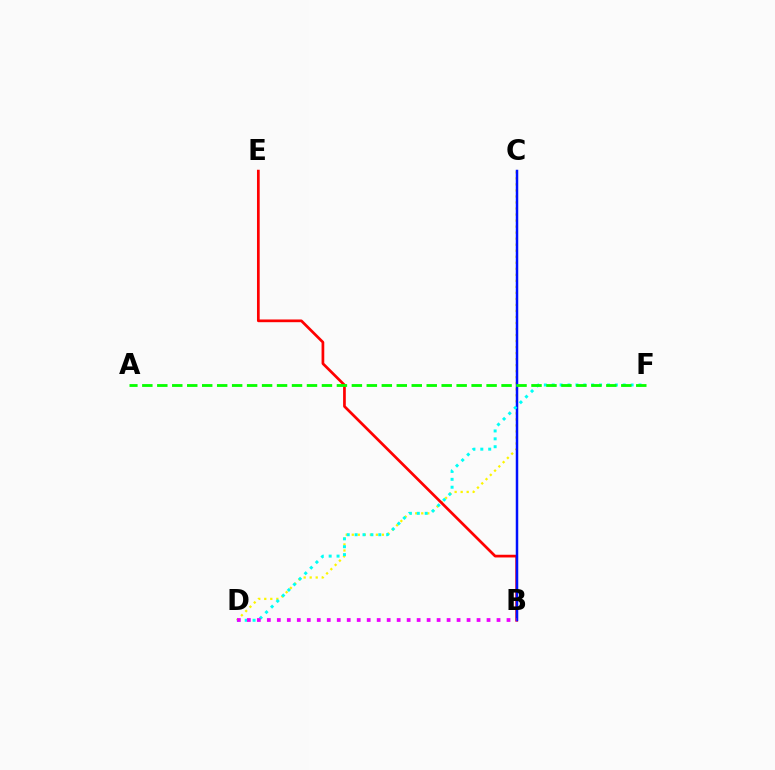{('C', 'D'): [{'color': '#fcf500', 'line_style': 'dotted', 'thickness': 1.64}], ('B', 'E'): [{'color': '#ff0000', 'line_style': 'solid', 'thickness': 1.95}], ('B', 'C'): [{'color': '#0010ff', 'line_style': 'solid', 'thickness': 1.79}], ('D', 'F'): [{'color': '#00fff6', 'line_style': 'dotted', 'thickness': 2.14}], ('A', 'F'): [{'color': '#08ff00', 'line_style': 'dashed', 'thickness': 2.03}], ('B', 'D'): [{'color': '#ee00ff', 'line_style': 'dotted', 'thickness': 2.71}]}